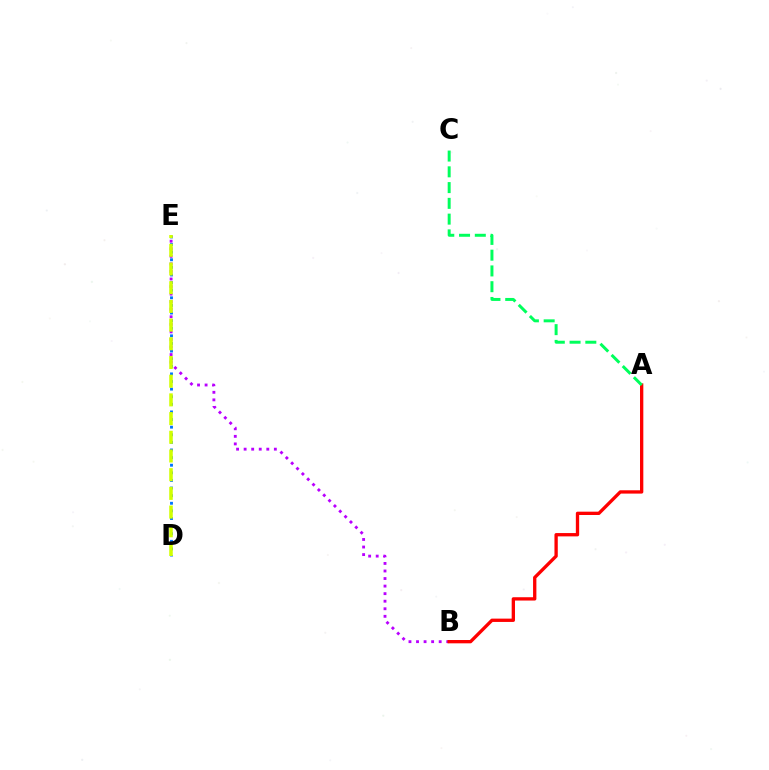{('B', 'E'): [{'color': '#b900ff', 'line_style': 'dotted', 'thickness': 2.05}], ('A', 'B'): [{'color': '#ff0000', 'line_style': 'solid', 'thickness': 2.39}], ('A', 'C'): [{'color': '#00ff5c', 'line_style': 'dashed', 'thickness': 2.14}], ('D', 'E'): [{'color': '#0074ff', 'line_style': 'dotted', 'thickness': 2.07}, {'color': '#d1ff00', 'line_style': 'dashed', 'thickness': 2.54}]}